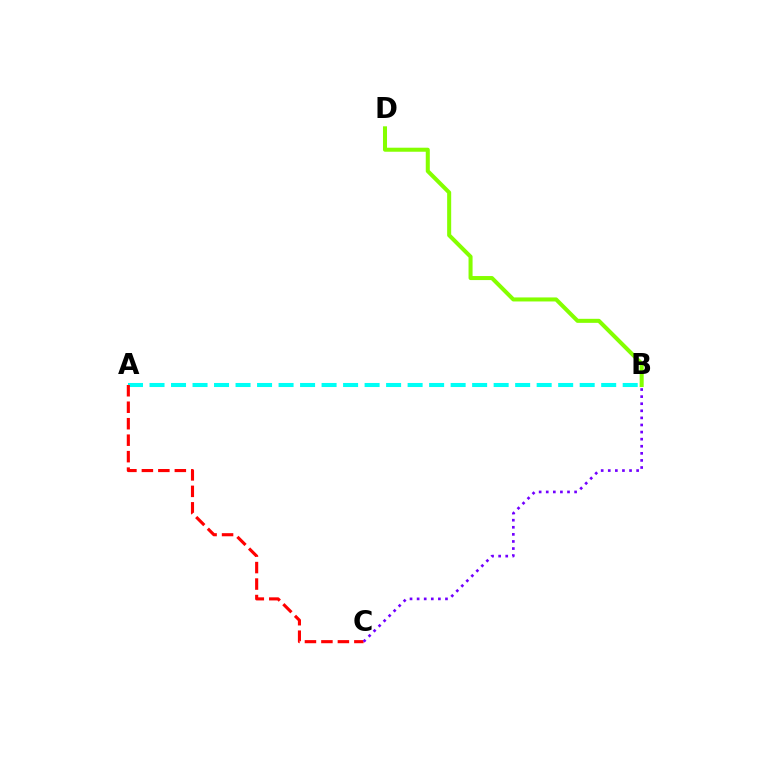{('A', 'B'): [{'color': '#00fff6', 'line_style': 'dashed', 'thickness': 2.92}], ('A', 'C'): [{'color': '#ff0000', 'line_style': 'dashed', 'thickness': 2.24}], ('B', 'C'): [{'color': '#7200ff', 'line_style': 'dotted', 'thickness': 1.93}], ('B', 'D'): [{'color': '#84ff00', 'line_style': 'solid', 'thickness': 2.9}]}